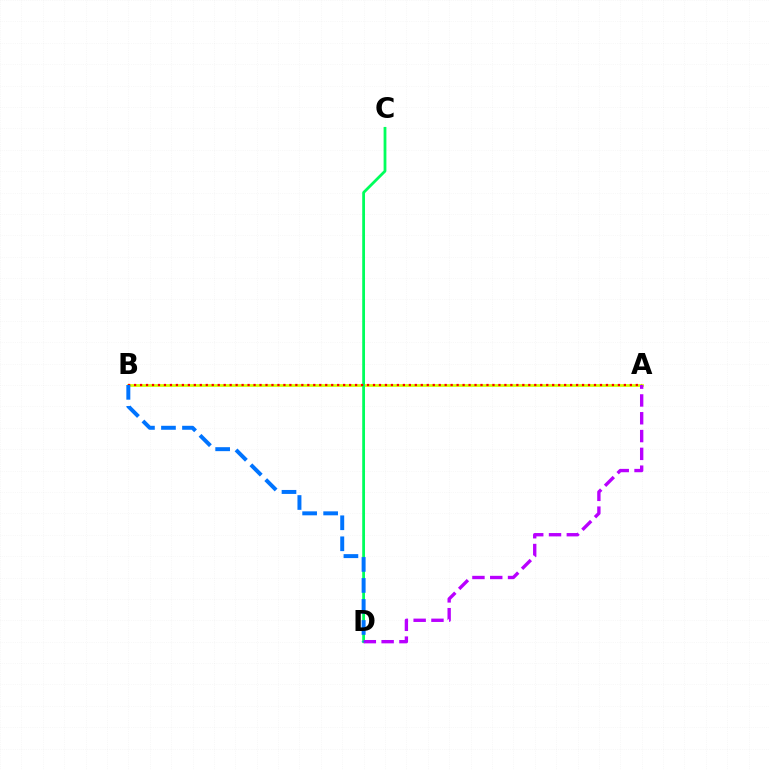{('A', 'B'): [{'color': '#d1ff00', 'line_style': 'solid', 'thickness': 1.98}, {'color': '#ff0000', 'line_style': 'dotted', 'thickness': 1.62}], ('C', 'D'): [{'color': '#00ff5c', 'line_style': 'solid', 'thickness': 2.01}], ('A', 'D'): [{'color': '#b900ff', 'line_style': 'dashed', 'thickness': 2.42}], ('B', 'D'): [{'color': '#0074ff', 'line_style': 'dashed', 'thickness': 2.85}]}